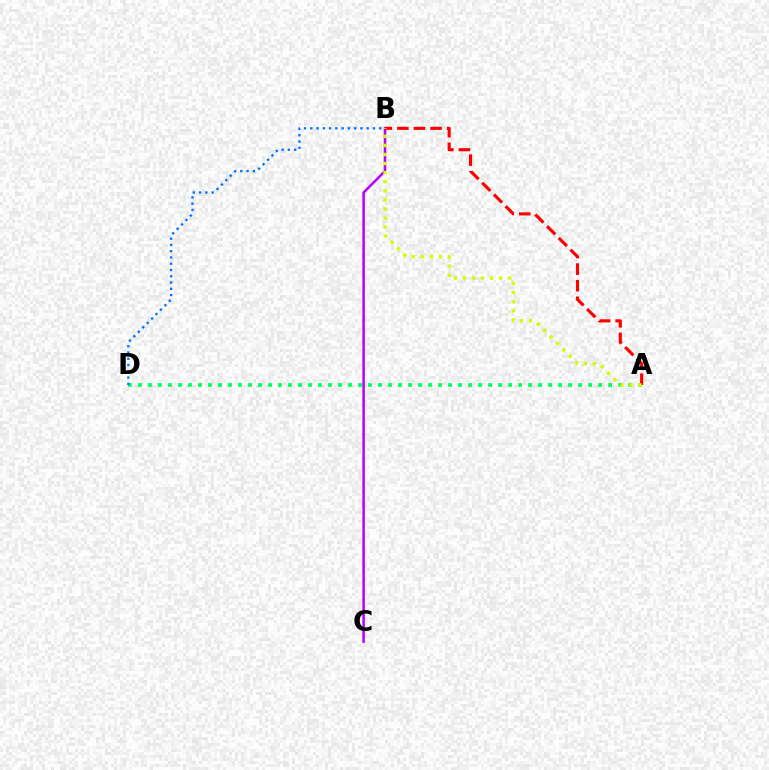{('B', 'C'): [{'color': '#b900ff', 'line_style': 'solid', 'thickness': 1.81}], ('A', 'D'): [{'color': '#00ff5c', 'line_style': 'dotted', 'thickness': 2.72}], ('A', 'B'): [{'color': '#ff0000', 'line_style': 'dashed', 'thickness': 2.25}, {'color': '#d1ff00', 'line_style': 'dotted', 'thickness': 2.46}], ('B', 'D'): [{'color': '#0074ff', 'line_style': 'dotted', 'thickness': 1.7}]}